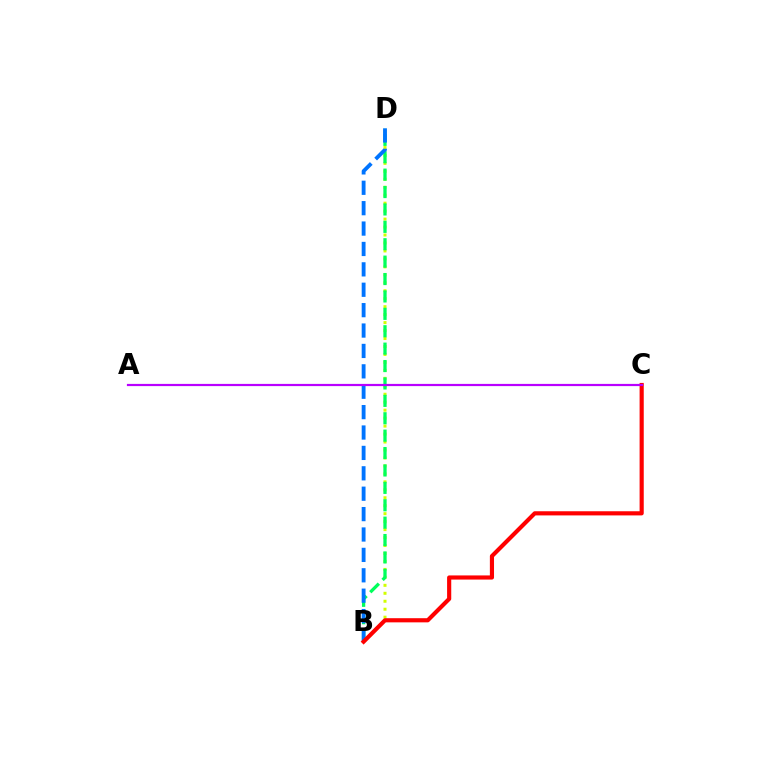{('B', 'D'): [{'color': '#d1ff00', 'line_style': 'dotted', 'thickness': 2.16}, {'color': '#00ff5c', 'line_style': 'dashed', 'thickness': 2.36}, {'color': '#0074ff', 'line_style': 'dashed', 'thickness': 2.77}], ('B', 'C'): [{'color': '#ff0000', 'line_style': 'solid', 'thickness': 2.99}], ('A', 'C'): [{'color': '#b900ff', 'line_style': 'solid', 'thickness': 1.59}]}